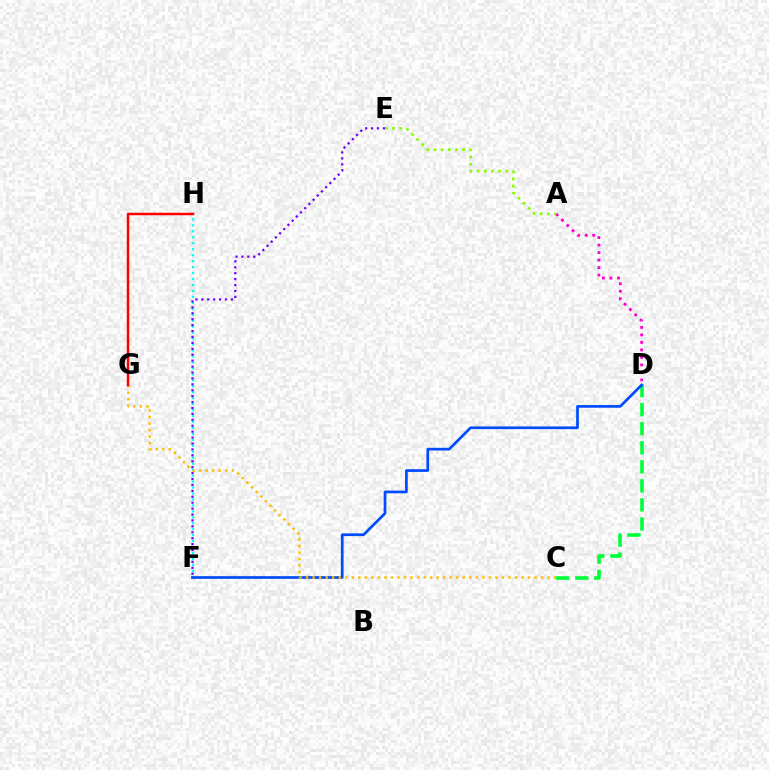{('F', 'H'): [{'color': '#00fff6', 'line_style': 'dotted', 'thickness': 1.62}], ('C', 'D'): [{'color': '#00ff39', 'line_style': 'dashed', 'thickness': 2.59}], ('D', 'F'): [{'color': '#004bff', 'line_style': 'solid', 'thickness': 1.95}], ('A', 'D'): [{'color': '#ff00cf', 'line_style': 'dotted', 'thickness': 2.04}], ('C', 'G'): [{'color': '#ffbd00', 'line_style': 'dotted', 'thickness': 1.77}], ('G', 'H'): [{'color': '#ff0000', 'line_style': 'solid', 'thickness': 1.79}], ('A', 'E'): [{'color': '#84ff00', 'line_style': 'dotted', 'thickness': 1.95}], ('E', 'F'): [{'color': '#7200ff', 'line_style': 'dotted', 'thickness': 1.61}]}